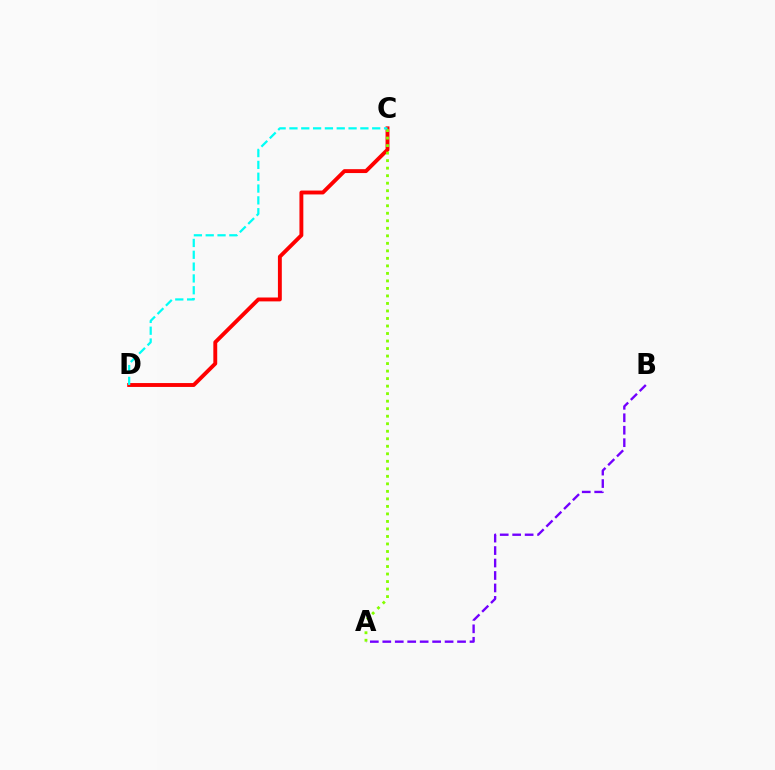{('A', 'B'): [{'color': '#7200ff', 'line_style': 'dashed', 'thickness': 1.69}], ('C', 'D'): [{'color': '#ff0000', 'line_style': 'solid', 'thickness': 2.8}, {'color': '#00fff6', 'line_style': 'dashed', 'thickness': 1.61}], ('A', 'C'): [{'color': '#84ff00', 'line_style': 'dotted', 'thickness': 2.04}]}